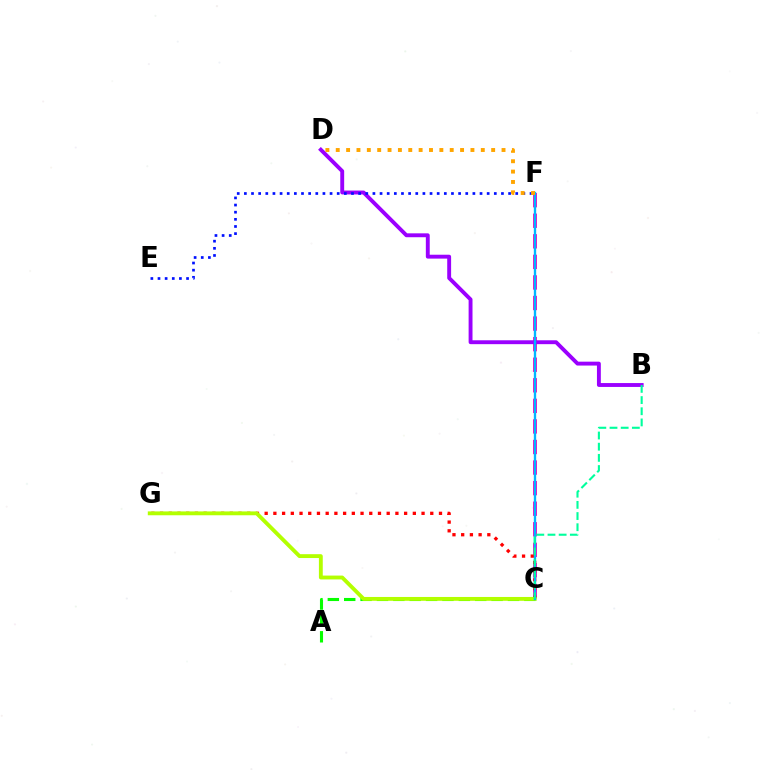{('C', 'F'): [{'color': '#ff00bd', 'line_style': 'dashed', 'thickness': 2.79}, {'color': '#00b5ff', 'line_style': 'solid', 'thickness': 1.69}], ('C', 'G'): [{'color': '#ff0000', 'line_style': 'dotted', 'thickness': 2.37}, {'color': '#b3ff00', 'line_style': 'solid', 'thickness': 2.78}], ('B', 'D'): [{'color': '#9b00ff', 'line_style': 'solid', 'thickness': 2.8}], ('E', 'F'): [{'color': '#0010ff', 'line_style': 'dotted', 'thickness': 1.94}], ('A', 'C'): [{'color': '#08ff00', 'line_style': 'dashed', 'thickness': 2.22}], ('B', 'C'): [{'color': '#00ff9d', 'line_style': 'dashed', 'thickness': 1.52}], ('D', 'F'): [{'color': '#ffa500', 'line_style': 'dotted', 'thickness': 2.82}]}